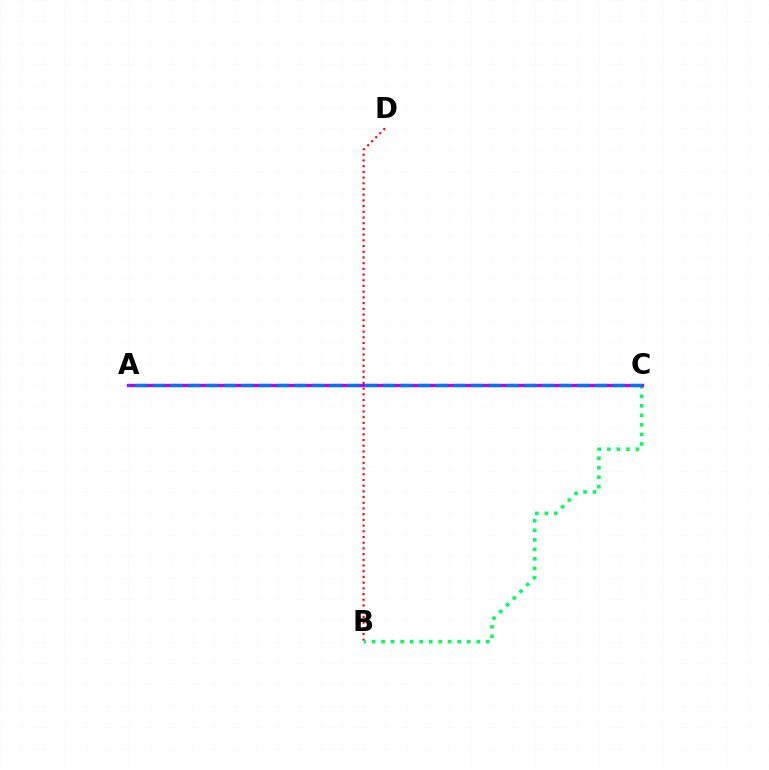{('B', 'D'): [{'color': '#ff0000', 'line_style': 'dotted', 'thickness': 1.55}], ('B', 'C'): [{'color': '#00ff5c', 'line_style': 'dotted', 'thickness': 2.59}], ('A', 'C'): [{'color': '#d1ff00', 'line_style': 'dotted', 'thickness': 2.21}, {'color': '#b900ff', 'line_style': 'solid', 'thickness': 2.36}, {'color': '#0074ff', 'line_style': 'dashed', 'thickness': 2.4}]}